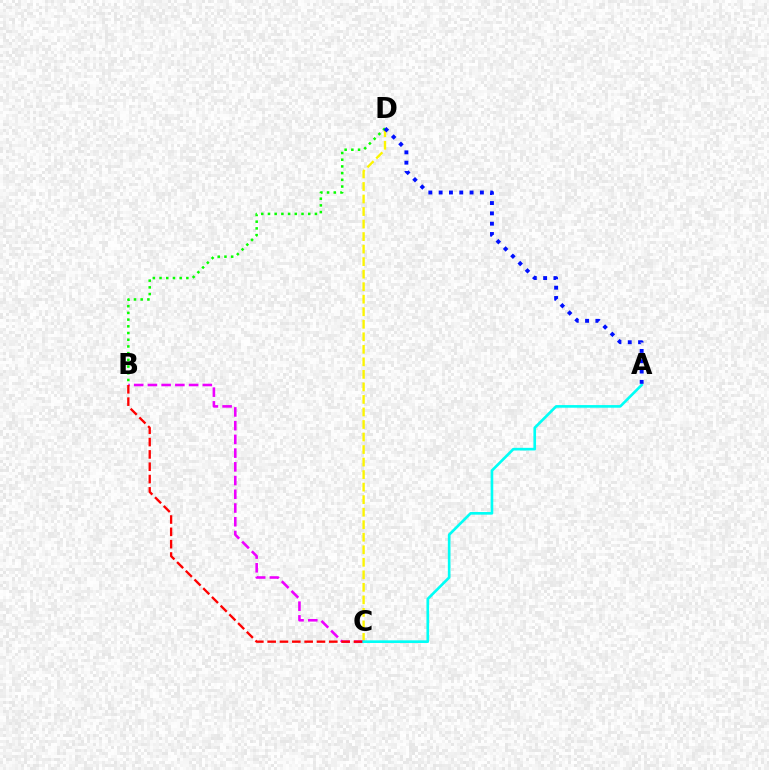{('C', 'D'): [{'color': '#fcf500', 'line_style': 'dashed', 'thickness': 1.7}], ('B', 'C'): [{'color': '#ee00ff', 'line_style': 'dashed', 'thickness': 1.86}, {'color': '#ff0000', 'line_style': 'dashed', 'thickness': 1.67}], ('A', 'C'): [{'color': '#00fff6', 'line_style': 'solid', 'thickness': 1.9}], ('B', 'D'): [{'color': '#08ff00', 'line_style': 'dotted', 'thickness': 1.82}], ('A', 'D'): [{'color': '#0010ff', 'line_style': 'dotted', 'thickness': 2.8}]}